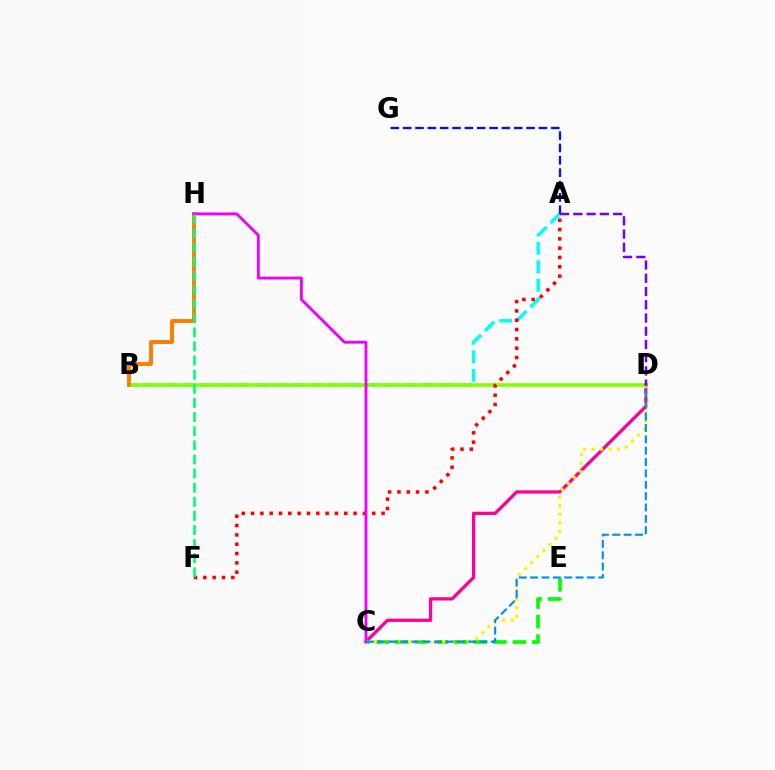{('A', 'B'): [{'color': '#00fff6', 'line_style': 'dashed', 'thickness': 2.51}], ('B', 'D'): [{'color': '#84ff00', 'line_style': 'solid', 'thickness': 2.59}], ('B', 'H'): [{'color': '#ff7c00', 'line_style': 'solid', 'thickness': 2.79}], ('A', 'G'): [{'color': '#0010ff', 'line_style': 'dashed', 'thickness': 1.68}], ('C', 'D'): [{'color': '#ff0094', 'line_style': 'solid', 'thickness': 2.35}, {'color': '#fcf500', 'line_style': 'dotted', 'thickness': 2.33}, {'color': '#008cff', 'line_style': 'dashed', 'thickness': 1.54}], ('C', 'E'): [{'color': '#08ff00', 'line_style': 'dashed', 'thickness': 2.66}], ('A', 'F'): [{'color': '#ff0000', 'line_style': 'dotted', 'thickness': 2.53}], ('C', 'H'): [{'color': '#ee00ff', 'line_style': 'solid', 'thickness': 2.06}], ('A', 'D'): [{'color': '#7200ff', 'line_style': 'dashed', 'thickness': 1.8}], ('F', 'H'): [{'color': '#00ff74', 'line_style': 'dashed', 'thickness': 1.92}]}